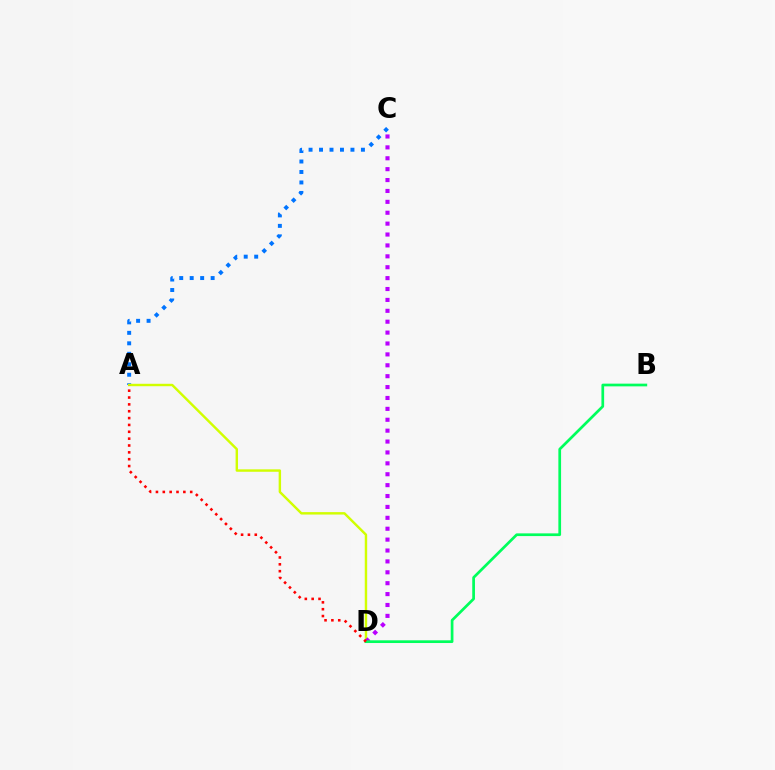{('A', 'C'): [{'color': '#0074ff', 'line_style': 'dotted', 'thickness': 2.85}], ('A', 'D'): [{'color': '#d1ff00', 'line_style': 'solid', 'thickness': 1.75}, {'color': '#ff0000', 'line_style': 'dotted', 'thickness': 1.86}], ('C', 'D'): [{'color': '#b900ff', 'line_style': 'dotted', 'thickness': 2.96}], ('B', 'D'): [{'color': '#00ff5c', 'line_style': 'solid', 'thickness': 1.95}]}